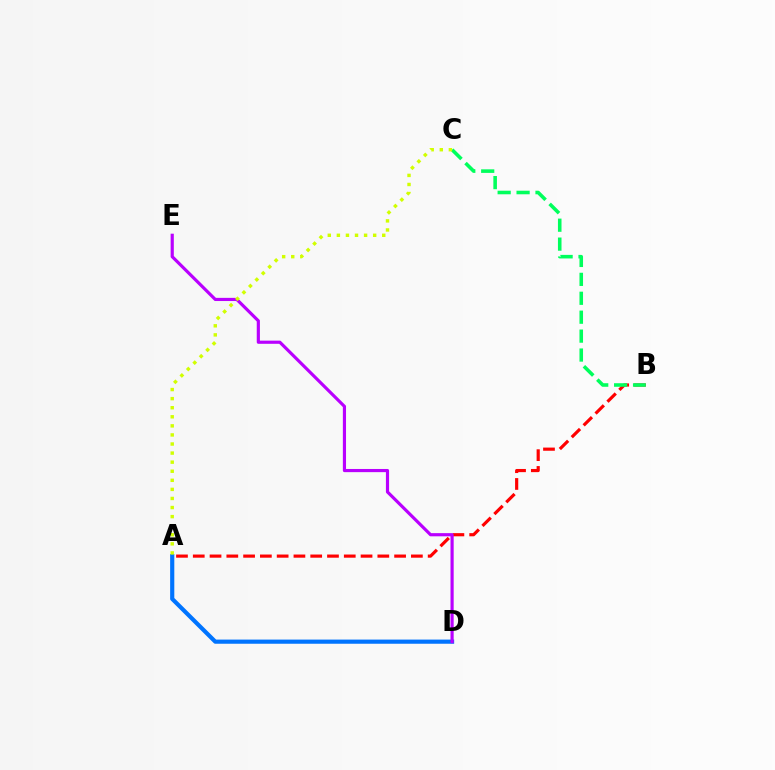{('A', 'B'): [{'color': '#ff0000', 'line_style': 'dashed', 'thickness': 2.28}], ('A', 'D'): [{'color': '#0074ff', 'line_style': 'solid', 'thickness': 2.99}], ('B', 'C'): [{'color': '#00ff5c', 'line_style': 'dashed', 'thickness': 2.57}], ('D', 'E'): [{'color': '#b900ff', 'line_style': 'solid', 'thickness': 2.28}], ('A', 'C'): [{'color': '#d1ff00', 'line_style': 'dotted', 'thickness': 2.47}]}